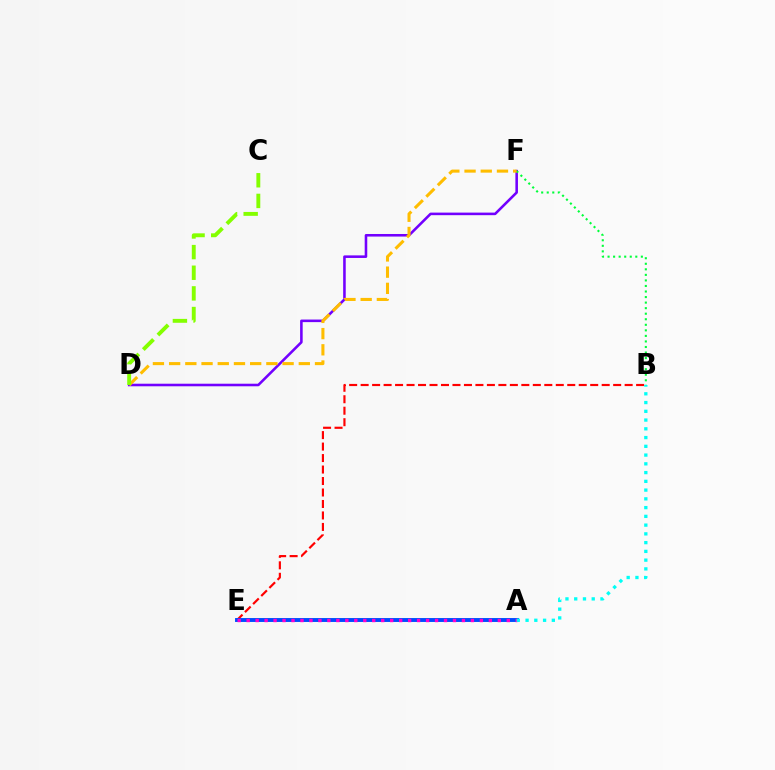{('D', 'F'): [{'color': '#7200ff', 'line_style': 'solid', 'thickness': 1.85}, {'color': '#ffbd00', 'line_style': 'dashed', 'thickness': 2.2}], ('B', 'F'): [{'color': '#00ff39', 'line_style': 'dotted', 'thickness': 1.51}], ('B', 'E'): [{'color': '#ff0000', 'line_style': 'dashed', 'thickness': 1.56}], ('A', 'E'): [{'color': '#004bff', 'line_style': 'solid', 'thickness': 2.81}, {'color': '#ff00cf', 'line_style': 'dotted', 'thickness': 2.44}], ('A', 'B'): [{'color': '#00fff6', 'line_style': 'dotted', 'thickness': 2.38}], ('C', 'D'): [{'color': '#84ff00', 'line_style': 'dashed', 'thickness': 2.8}]}